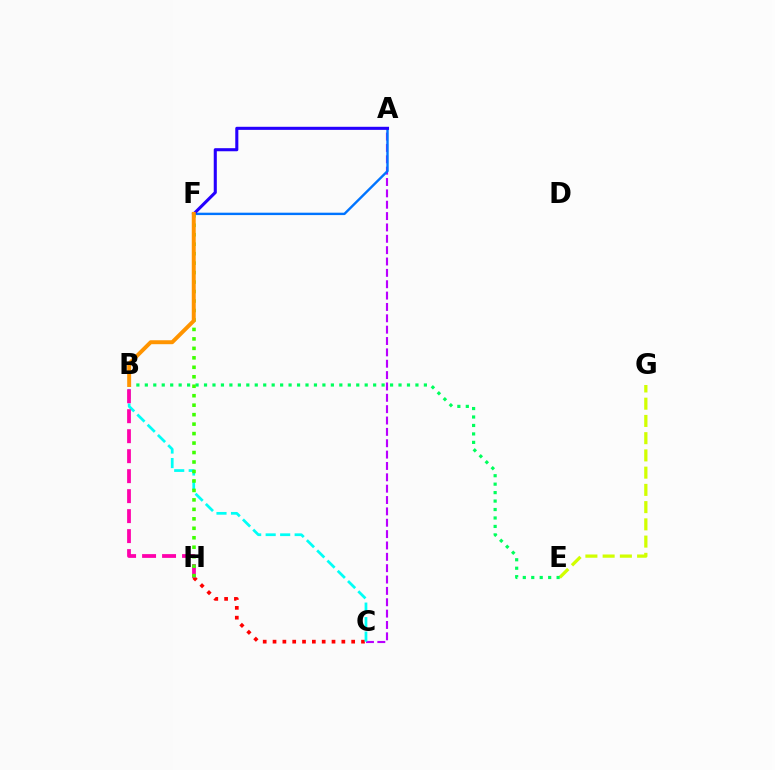{('C', 'H'): [{'color': '#ff0000', 'line_style': 'dotted', 'thickness': 2.67}], ('A', 'C'): [{'color': '#b900ff', 'line_style': 'dashed', 'thickness': 1.54}], ('B', 'C'): [{'color': '#00fff6', 'line_style': 'dashed', 'thickness': 1.97}], ('E', 'G'): [{'color': '#d1ff00', 'line_style': 'dashed', 'thickness': 2.34}], ('B', 'E'): [{'color': '#00ff5c', 'line_style': 'dotted', 'thickness': 2.3}], ('A', 'F'): [{'color': '#0074ff', 'line_style': 'solid', 'thickness': 1.72}, {'color': '#2500ff', 'line_style': 'solid', 'thickness': 2.22}], ('B', 'H'): [{'color': '#ff00ac', 'line_style': 'dashed', 'thickness': 2.71}], ('F', 'H'): [{'color': '#3dff00', 'line_style': 'dotted', 'thickness': 2.57}], ('B', 'F'): [{'color': '#ff9400', 'line_style': 'solid', 'thickness': 2.84}]}